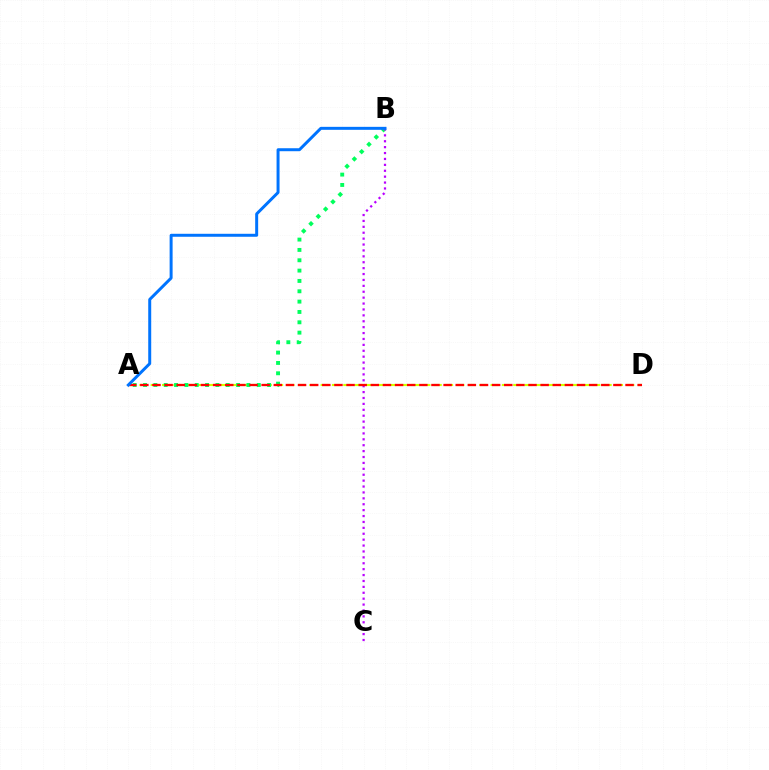{('A', 'D'): [{'color': '#d1ff00', 'line_style': 'dashed', 'thickness': 1.54}, {'color': '#ff0000', 'line_style': 'dashed', 'thickness': 1.65}], ('A', 'B'): [{'color': '#00ff5c', 'line_style': 'dotted', 'thickness': 2.81}, {'color': '#0074ff', 'line_style': 'solid', 'thickness': 2.14}], ('B', 'C'): [{'color': '#b900ff', 'line_style': 'dotted', 'thickness': 1.6}]}